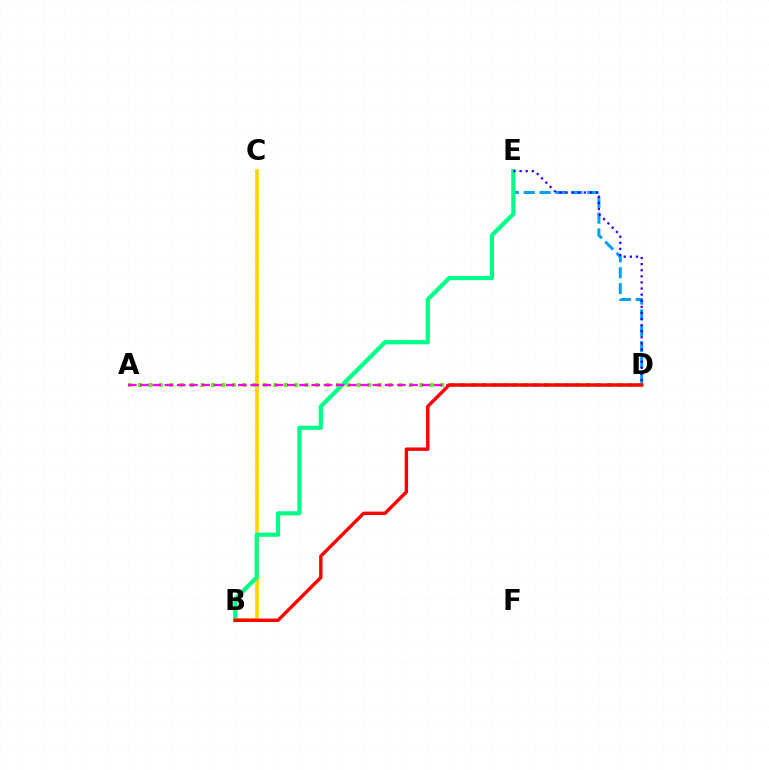{('B', 'C'): [{'color': '#ffd500', 'line_style': 'solid', 'thickness': 2.66}], ('D', 'E'): [{'color': '#009eff', 'line_style': 'dashed', 'thickness': 2.16}, {'color': '#3700ff', 'line_style': 'dotted', 'thickness': 1.66}], ('B', 'E'): [{'color': '#00ff86', 'line_style': 'solid', 'thickness': 3.0}], ('A', 'D'): [{'color': '#4fff00', 'line_style': 'dotted', 'thickness': 2.83}, {'color': '#ff00ed', 'line_style': 'dashed', 'thickness': 1.66}], ('B', 'D'): [{'color': '#ff0000', 'line_style': 'solid', 'thickness': 2.45}]}